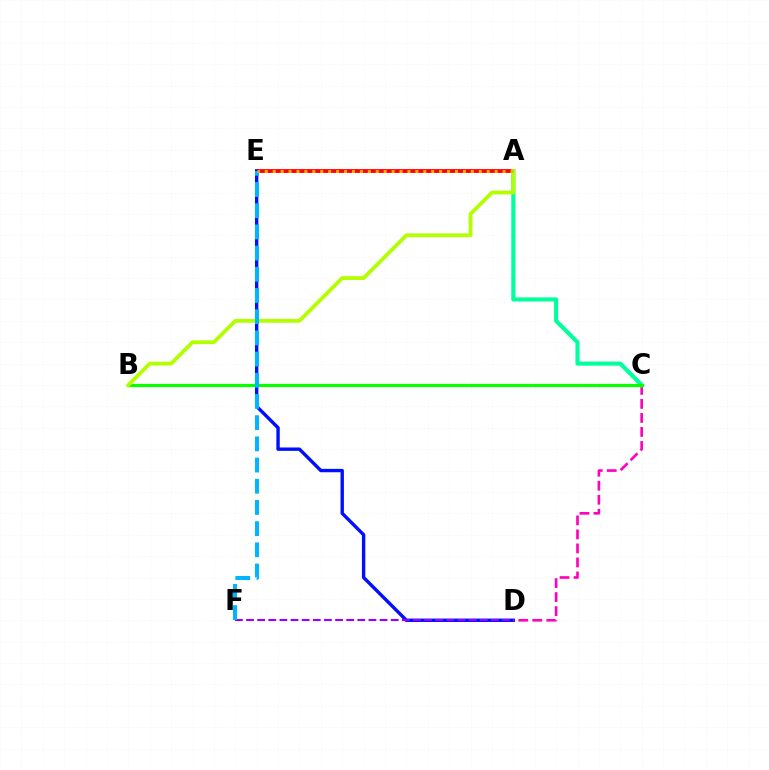{('A', 'E'): [{'color': '#ff0000', 'line_style': 'solid', 'thickness': 2.75}, {'color': '#ffa500', 'line_style': 'dotted', 'thickness': 2.15}], ('D', 'E'): [{'color': '#0010ff', 'line_style': 'solid', 'thickness': 2.44}], ('C', 'D'): [{'color': '#ff00bd', 'line_style': 'dashed', 'thickness': 1.9}], ('A', 'C'): [{'color': '#00ff9d', 'line_style': 'solid', 'thickness': 2.96}], ('D', 'F'): [{'color': '#9b00ff', 'line_style': 'dashed', 'thickness': 1.51}], ('B', 'C'): [{'color': '#08ff00', 'line_style': 'solid', 'thickness': 2.31}], ('A', 'B'): [{'color': '#b3ff00', 'line_style': 'solid', 'thickness': 2.74}], ('E', 'F'): [{'color': '#00b5ff', 'line_style': 'dashed', 'thickness': 2.88}]}